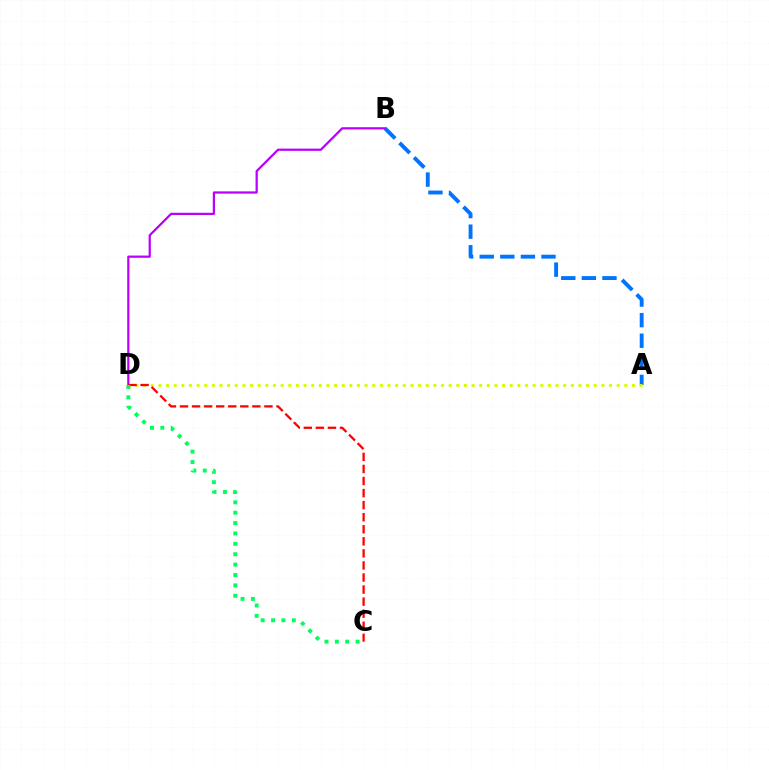{('A', 'B'): [{'color': '#0074ff', 'line_style': 'dashed', 'thickness': 2.8}], ('A', 'D'): [{'color': '#d1ff00', 'line_style': 'dotted', 'thickness': 2.08}], ('B', 'D'): [{'color': '#b900ff', 'line_style': 'solid', 'thickness': 1.61}], ('C', 'D'): [{'color': '#ff0000', 'line_style': 'dashed', 'thickness': 1.64}, {'color': '#00ff5c', 'line_style': 'dotted', 'thickness': 2.82}]}